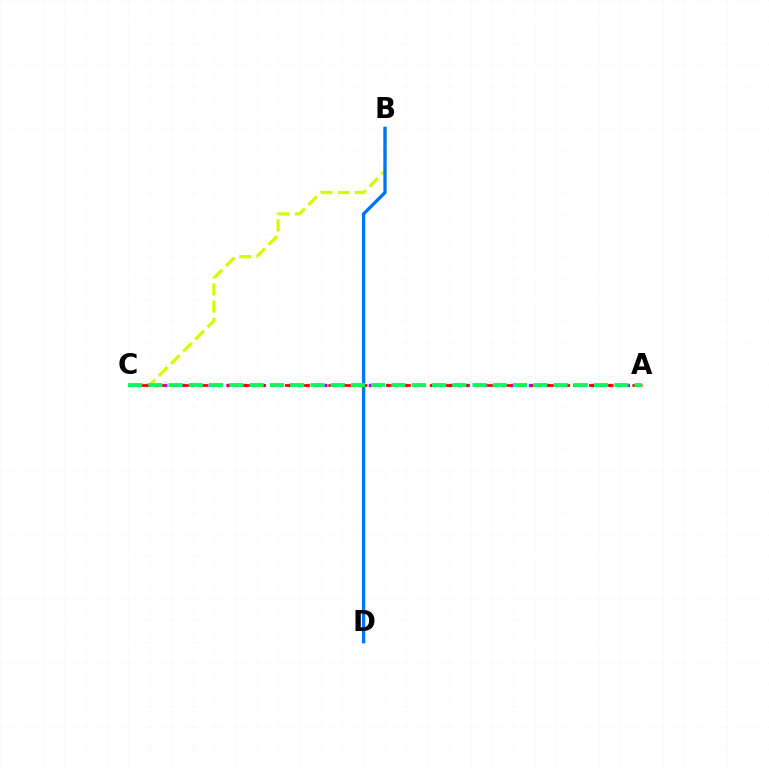{('A', 'C'): [{'color': '#b900ff', 'line_style': 'dotted', 'thickness': 2.42}, {'color': '#ff0000', 'line_style': 'dashed', 'thickness': 1.97}, {'color': '#00ff5c', 'line_style': 'dashed', 'thickness': 2.75}], ('B', 'C'): [{'color': '#d1ff00', 'line_style': 'dashed', 'thickness': 2.34}], ('B', 'D'): [{'color': '#0074ff', 'line_style': 'solid', 'thickness': 2.38}]}